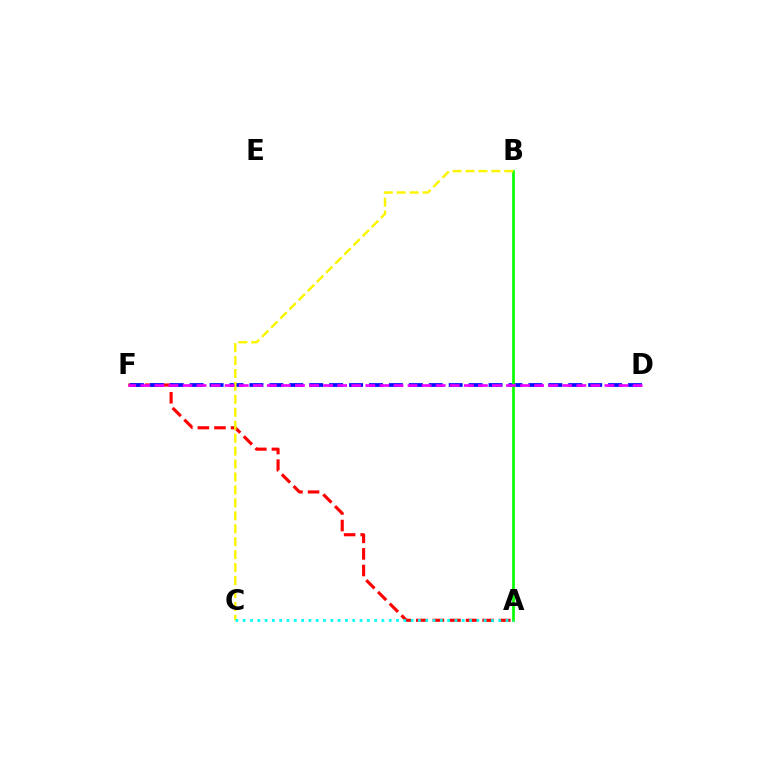{('A', 'F'): [{'color': '#ff0000', 'line_style': 'dashed', 'thickness': 2.25}], ('D', 'F'): [{'color': '#0010ff', 'line_style': 'dashed', 'thickness': 2.71}, {'color': '#ee00ff', 'line_style': 'dashed', 'thickness': 1.91}], ('A', 'B'): [{'color': '#08ff00', 'line_style': 'solid', 'thickness': 1.95}], ('B', 'C'): [{'color': '#fcf500', 'line_style': 'dashed', 'thickness': 1.76}], ('A', 'C'): [{'color': '#00fff6', 'line_style': 'dotted', 'thickness': 1.98}]}